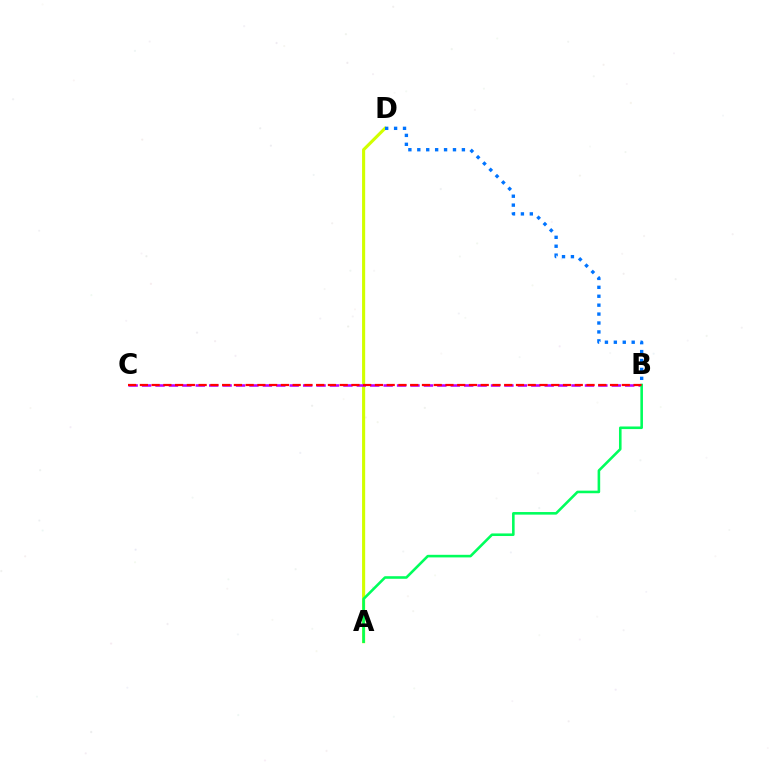{('A', 'D'): [{'color': '#d1ff00', 'line_style': 'solid', 'thickness': 2.24}], ('B', 'C'): [{'color': '#b900ff', 'line_style': 'dashed', 'thickness': 1.82}, {'color': '#ff0000', 'line_style': 'dashed', 'thickness': 1.6}], ('A', 'B'): [{'color': '#00ff5c', 'line_style': 'solid', 'thickness': 1.86}], ('B', 'D'): [{'color': '#0074ff', 'line_style': 'dotted', 'thickness': 2.42}]}